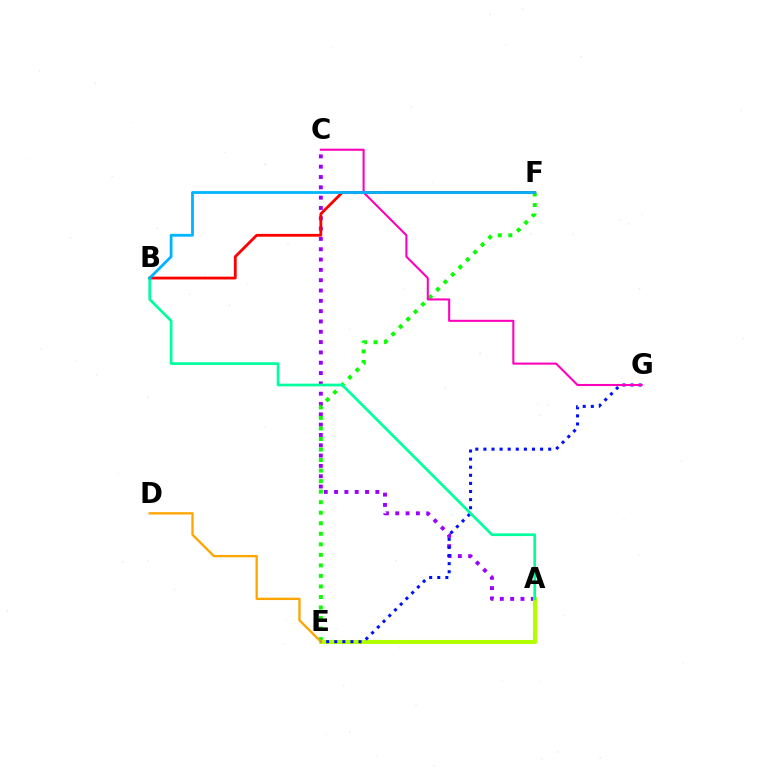{('A', 'C'): [{'color': '#9b00ff', 'line_style': 'dotted', 'thickness': 2.8}], ('E', 'F'): [{'color': '#08ff00', 'line_style': 'dotted', 'thickness': 2.86}], ('B', 'F'): [{'color': '#ff0000', 'line_style': 'solid', 'thickness': 2.02}, {'color': '#00b5ff', 'line_style': 'solid', 'thickness': 2.02}], ('A', 'E'): [{'color': '#b3ff00', 'line_style': 'solid', 'thickness': 2.93}], ('D', 'E'): [{'color': '#ffa500', 'line_style': 'solid', 'thickness': 1.67}], ('E', 'G'): [{'color': '#0010ff', 'line_style': 'dotted', 'thickness': 2.2}], ('C', 'G'): [{'color': '#ff00bd', 'line_style': 'solid', 'thickness': 1.5}], ('A', 'B'): [{'color': '#00ff9d', 'line_style': 'solid', 'thickness': 1.95}]}